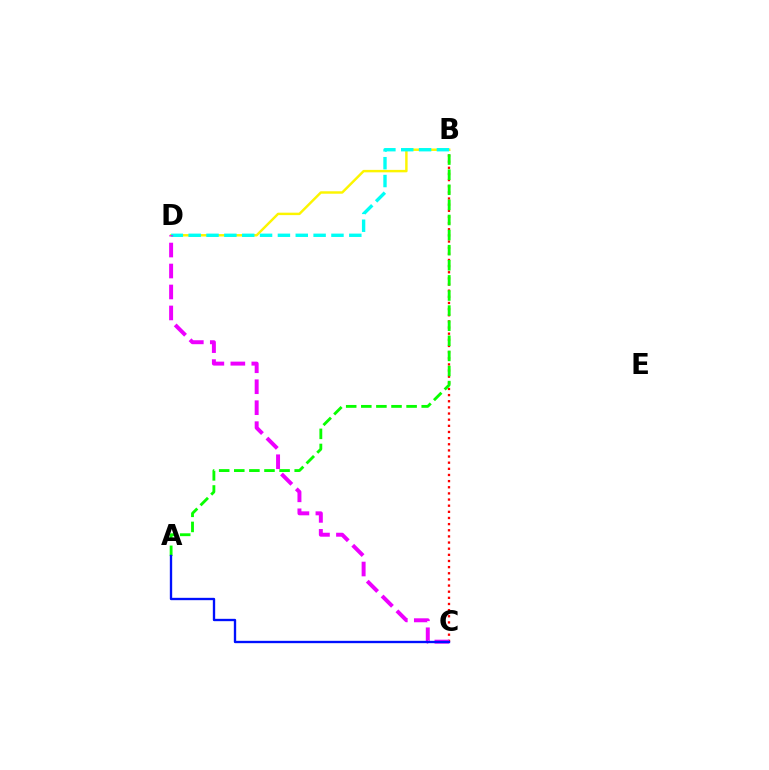{('B', 'C'): [{'color': '#ff0000', 'line_style': 'dotted', 'thickness': 1.67}], ('B', 'D'): [{'color': '#fcf500', 'line_style': 'solid', 'thickness': 1.76}, {'color': '#00fff6', 'line_style': 'dashed', 'thickness': 2.42}], ('A', 'B'): [{'color': '#08ff00', 'line_style': 'dashed', 'thickness': 2.05}], ('C', 'D'): [{'color': '#ee00ff', 'line_style': 'dashed', 'thickness': 2.85}], ('A', 'C'): [{'color': '#0010ff', 'line_style': 'solid', 'thickness': 1.69}]}